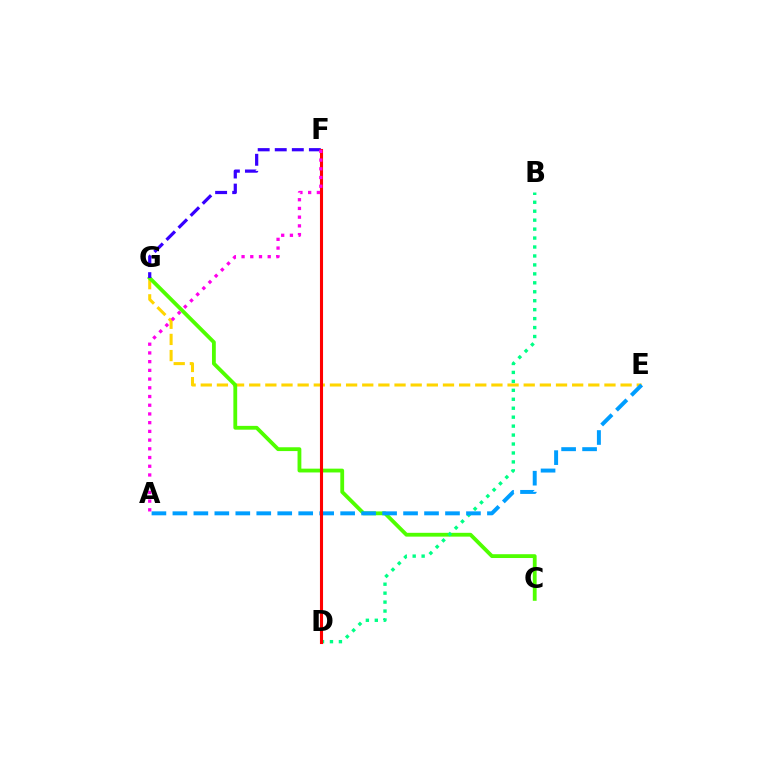{('E', 'G'): [{'color': '#ffd500', 'line_style': 'dashed', 'thickness': 2.19}], ('C', 'G'): [{'color': '#4fff00', 'line_style': 'solid', 'thickness': 2.74}], ('B', 'D'): [{'color': '#00ff86', 'line_style': 'dotted', 'thickness': 2.43}], ('F', 'G'): [{'color': '#3700ff', 'line_style': 'dashed', 'thickness': 2.32}], ('A', 'E'): [{'color': '#009eff', 'line_style': 'dashed', 'thickness': 2.85}], ('D', 'F'): [{'color': '#ff0000', 'line_style': 'solid', 'thickness': 2.23}], ('A', 'F'): [{'color': '#ff00ed', 'line_style': 'dotted', 'thickness': 2.37}]}